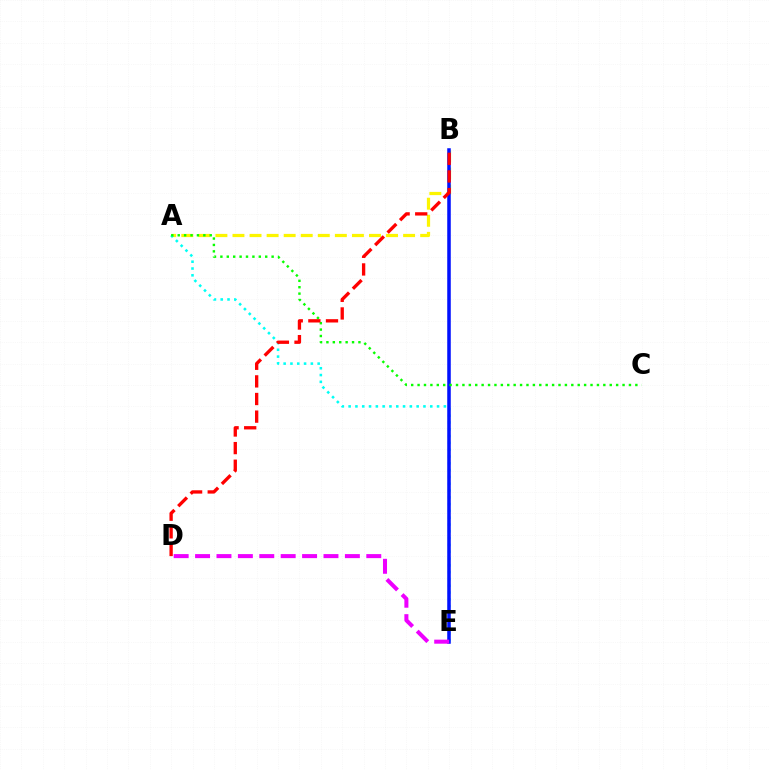{('A', 'B'): [{'color': '#fcf500', 'line_style': 'dashed', 'thickness': 2.32}], ('A', 'E'): [{'color': '#00fff6', 'line_style': 'dotted', 'thickness': 1.85}], ('B', 'E'): [{'color': '#0010ff', 'line_style': 'solid', 'thickness': 2.54}], ('A', 'C'): [{'color': '#08ff00', 'line_style': 'dotted', 'thickness': 1.74}], ('D', 'E'): [{'color': '#ee00ff', 'line_style': 'dashed', 'thickness': 2.91}], ('B', 'D'): [{'color': '#ff0000', 'line_style': 'dashed', 'thickness': 2.39}]}